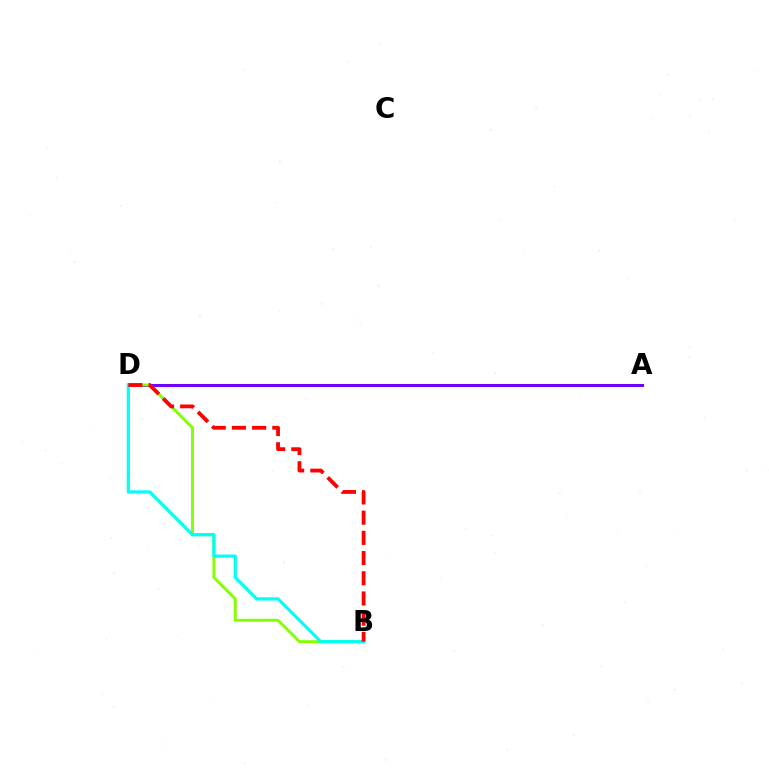{('A', 'D'): [{'color': '#7200ff', 'line_style': 'solid', 'thickness': 2.17}], ('B', 'D'): [{'color': '#84ff00', 'line_style': 'solid', 'thickness': 2.09}, {'color': '#00fff6', 'line_style': 'solid', 'thickness': 2.3}, {'color': '#ff0000', 'line_style': 'dashed', 'thickness': 2.74}]}